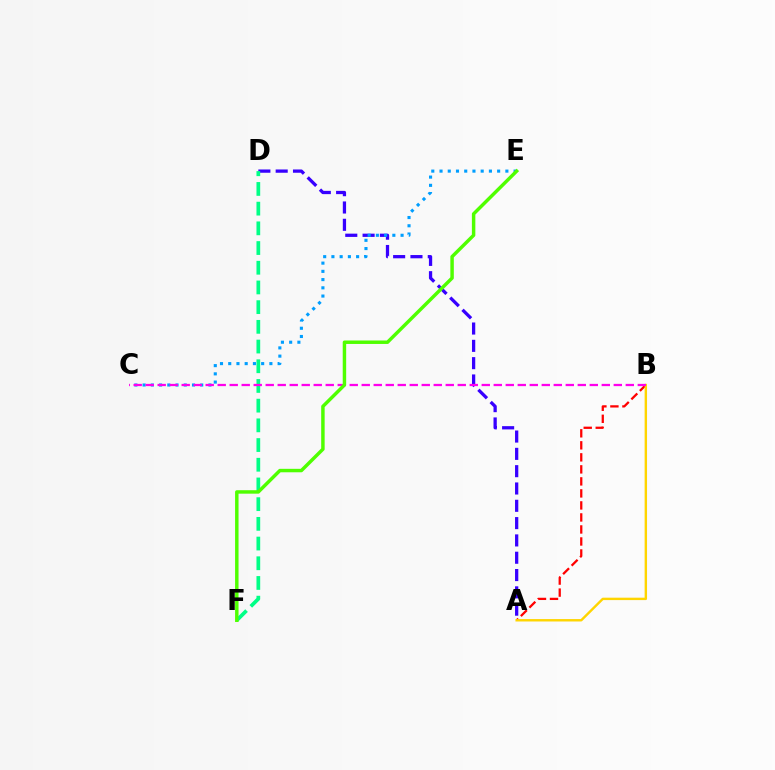{('A', 'D'): [{'color': '#3700ff', 'line_style': 'dashed', 'thickness': 2.35}], ('C', 'E'): [{'color': '#009eff', 'line_style': 'dotted', 'thickness': 2.24}], ('D', 'F'): [{'color': '#00ff86', 'line_style': 'dashed', 'thickness': 2.68}], ('A', 'B'): [{'color': '#ff0000', 'line_style': 'dashed', 'thickness': 1.63}, {'color': '#ffd500', 'line_style': 'solid', 'thickness': 1.74}], ('B', 'C'): [{'color': '#ff00ed', 'line_style': 'dashed', 'thickness': 1.63}], ('E', 'F'): [{'color': '#4fff00', 'line_style': 'solid', 'thickness': 2.49}]}